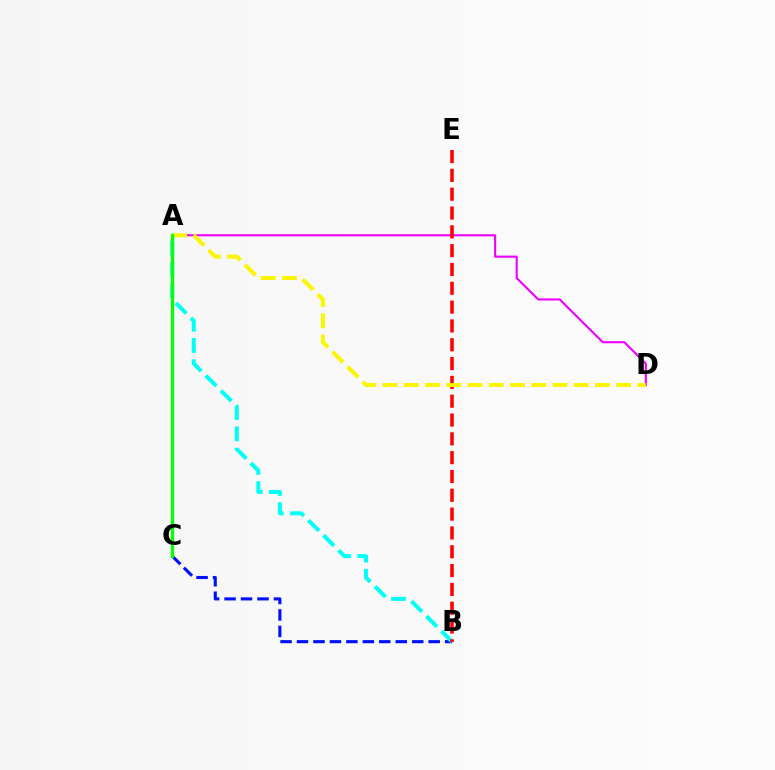{('B', 'C'): [{'color': '#0010ff', 'line_style': 'dashed', 'thickness': 2.24}], ('A', 'D'): [{'color': '#ee00ff', 'line_style': 'solid', 'thickness': 1.52}, {'color': '#fcf500', 'line_style': 'dashed', 'thickness': 2.88}], ('A', 'B'): [{'color': '#00fff6', 'line_style': 'dashed', 'thickness': 2.89}], ('B', 'E'): [{'color': '#ff0000', 'line_style': 'dashed', 'thickness': 2.56}], ('A', 'C'): [{'color': '#08ff00', 'line_style': 'solid', 'thickness': 2.39}]}